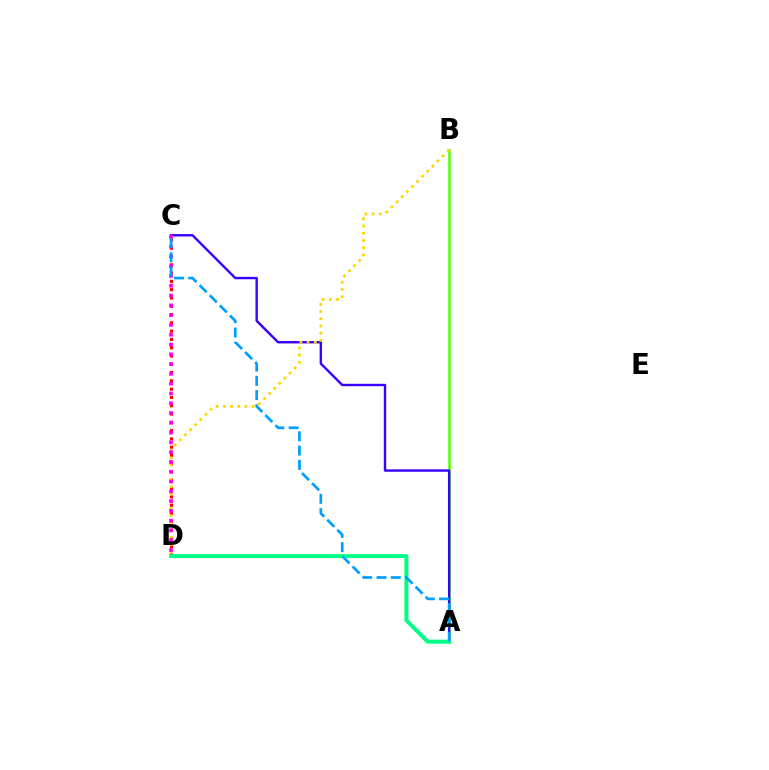{('A', 'B'): [{'color': '#4fff00', 'line_style': 'solid', 'thickness': 1.82}], ('A', 'C'): [{'color': '#3700ff', 'line_style': 'solid', 'thickness': 1.73}, {'color': '#009eff', 'line_style': 'dashed', 'thickness': 1.94}], ('C', 'D'): [{'color': '#ff0000', 'line_style': 'dotted', 'thickness': 2.25}, {'color': '#ff00ed', 'line_style': 'dotted', 'thickness': 2.66}], ('B', 'D'): [{'color': '#ffd500', 'line_style': 'dotted', 'thickness': 1.96}], ('A', 'D'): [{'color': '#00ff86', 'line_style': 'solid', 'thickness': 2.86}]}